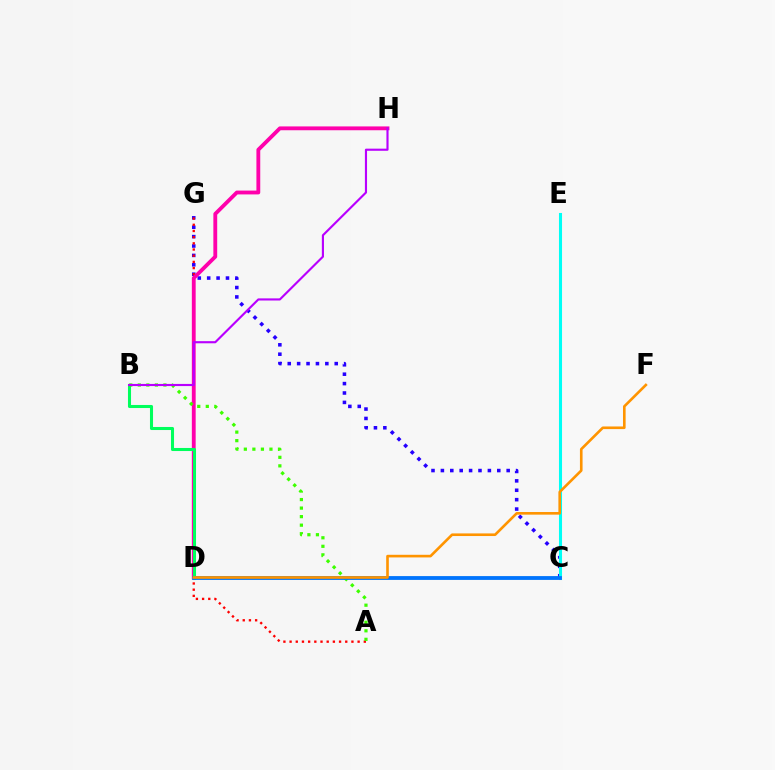{('C', 'G'): [{'color': '#2500ff', 'line_style': 'dotted', 'thickness': 2.55}], ('A', 'G'): [{'color': '#ff0000', 'line_style': 'dotted', 'thickness': 1.68}], ('D', 'H'): [{'color': '#ff00ac', 'line_style': 'solid', 'thickness': 2.76}], ('B', 'D'): [{'color': '#00ff5c', 'line_style': 'solid', 'thickness': 2.2}], ('C', 'D'): [{'color': '#d1ff00', 'line_style': 'solid', 'thickness': 1.75}, {'color': '#0074ff', 'line_style': 'solid', 'thickness': 2.74}], ('C', 'E'): [{'color': '#00fff6', 'line_style': 'solid', 'thickness': 2.2}], ('A', 'B'): [{'color': '#3dff00', 'line_style': 'dotted', 'thickness': 2.32}], ('B', 'H'): [{'color': '#b900ff', 'line_style': 'solid', 'thickness': 1.54}], ('D', 'F'): [{'color': '#ff9400', 'line_style': 'solid', 'thickness': 1.89}]}